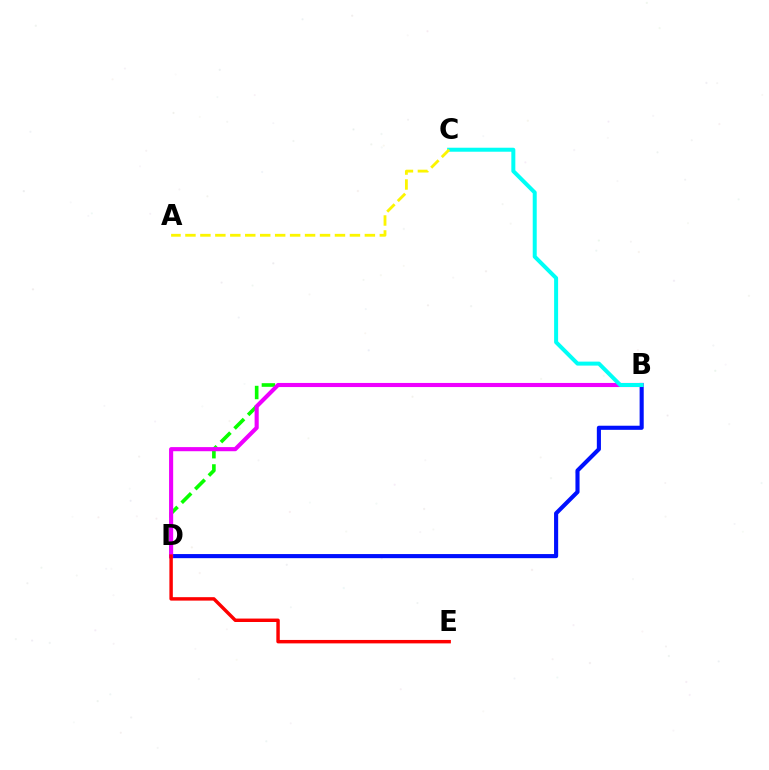{('B', 'D'): [{'color': '#0010ff', 'line_style': 'solid', 'thickness': 2.96}, {'color': '#08ff00', 'line_style': 'dashed', 'thickness': 2.61}, {'color': '#ee00ff', 'line_style': 'solid', 'thickness': 2.96}], ('B', 'C'): [{'color': '#00fff6', 'line_style': 'solid', 'thickness': 2.88}], ('D', 'E'): [{'color': '#ff0000', 'line_style': 'solid', 'thickness': 2.48}], ('A', 'C'): [{'color': '#fcf500', 'line_style': 'dashed', 'thickness': 2.03}]}